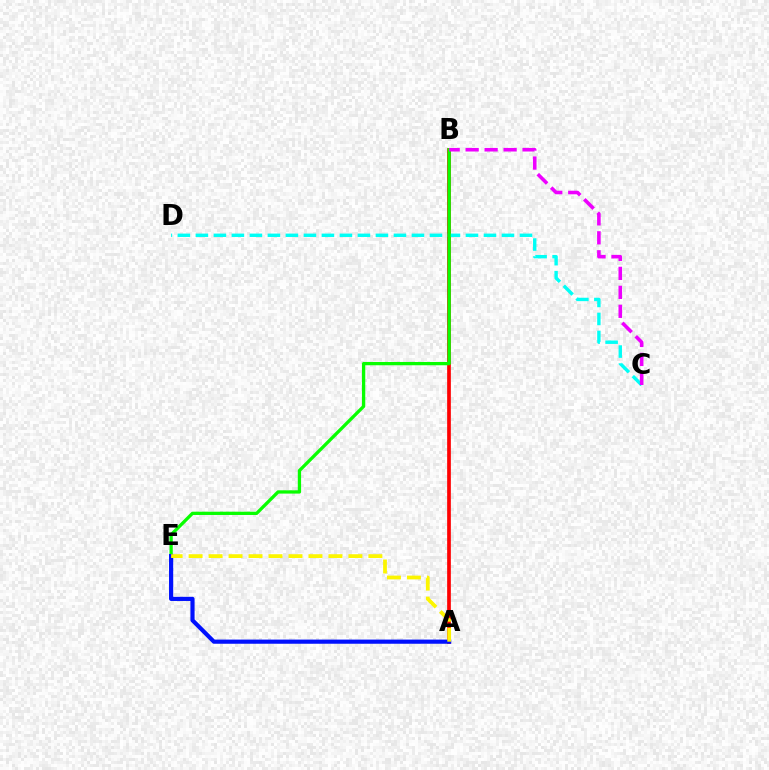{('A', 'B'): [{'color': '#ff0000', 'line_style': 'solid', 'thickness': 2.66}], ('C', 'D'): [{'color': '#00fff6', 'line_style': 'dashed', 'thickness': 2.45}], ('B', 'E'): [{'color': '#08ff00', 'line_style': 'solid', 'thickness': 2.37}], ('B', 'C'): [{'color': '#ee00ff', 'line_style': 'dashed', 'thickness': 2.58}], ('A', 'E'): [{'color': '#0010ff', 'line_style': 'solid', 'thickness': 3.0}, {'color': '#fcf500', 'line_style': 'dashed', 'thickness': 2.71}]}